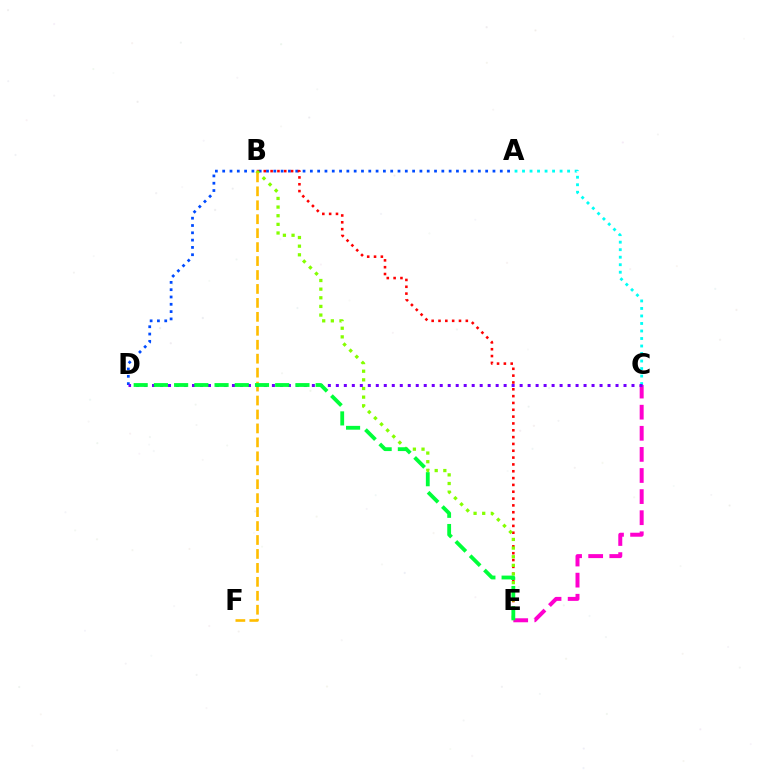{('A', 'C'): [{'color': '#00fff6', 'line_style': 'dotted', 'thickness': 2.04}], ('A', 'D'): [{'color': '#004bff', 'line_style': 'dotted', 'thickness': 1.98}], ('B', 'E'): [{'color': '#ff0000', 'line_style': 'dotted', 'thickness': 1.86}, {'color': '#84ff00', 'line_style': 'dotted', 'thickness': 2.35}], ('C', 'E'): [{'color': '#ff00cf', 'line_style': 'dashed', 'thickness': 2.87}], ('B', 'F'): [{'color': '#ffbd00', 'line_style': 'dashed', 'thickness': 1.89}], ('C', 'D'): [{'color': '#7200ff', 'line_style': 'dotted', 'thickness': 2.17}], ('D', 'E'): [{'color': '#00ff39', 'line_style': 'dashed', 'thickness': 2.75}]}